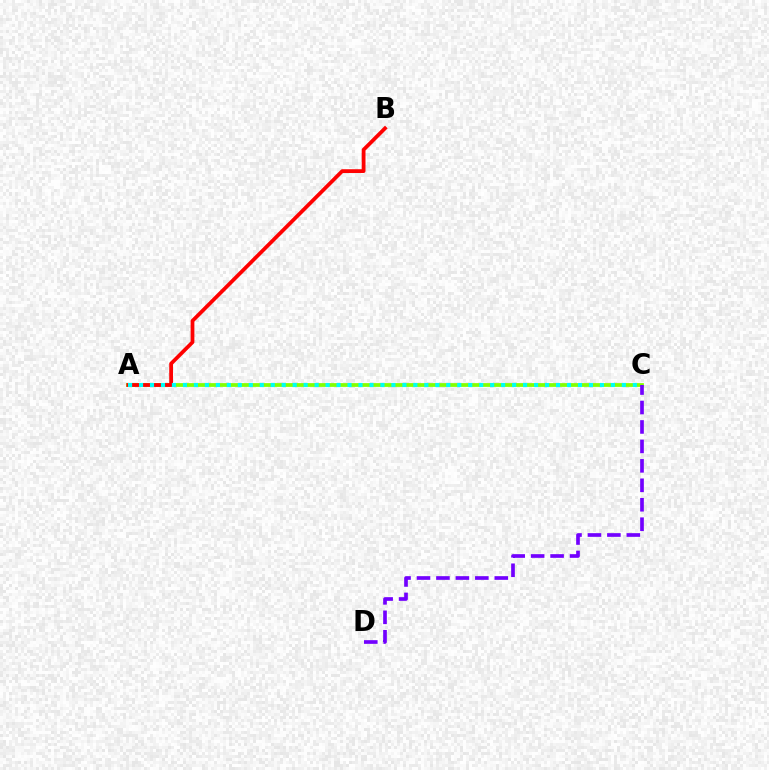{('A', 'C'): [{'color': '#84ff00', 'line_style': 'solid', 'thickness': 2.7}, {'color': '#00fff6', 'line_style': 'dotted', 'thickness': 2.98}], ('A', 'B'): [{'color': '#ff0000', 'line_style': 'solid', 'thickness': 2.71}], ('C', 'D'): [{'color': '#7200ff', 'line_style': 'dashed', 'thickness': 2.64}]}